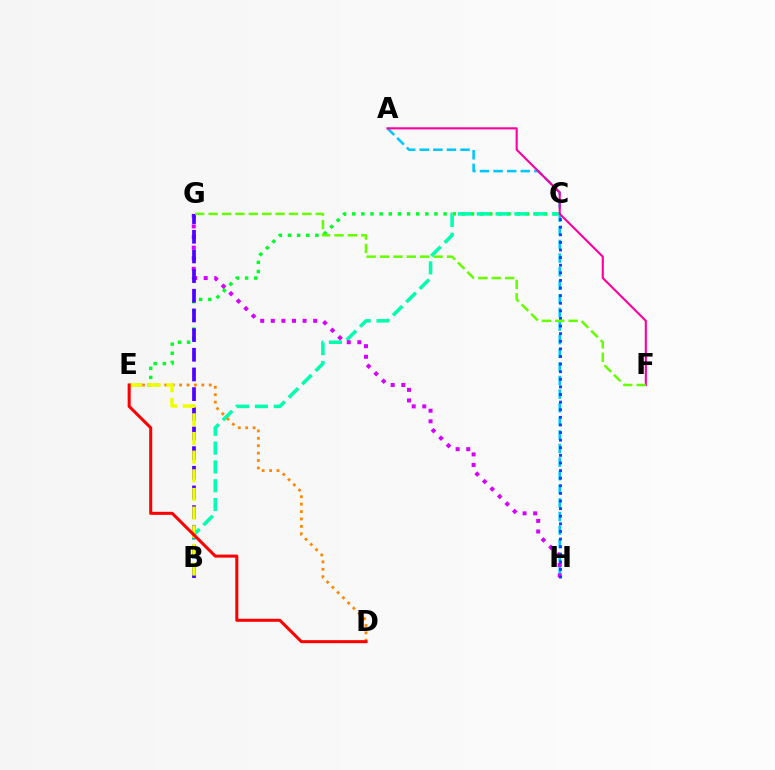{('C', 'E'): [{'color': '#00ff27', 'line_style': 'dotted', 'thickness': 2.48}], ('A', 'H'): [{'color': '#00c7ff', 'line_style': 'dashed', 'thickness': 1.85}], ('B', 'C'): [{'color': '#00ffaf', 'line_style': 'dashed', 'thickness': 2.56}], ('G', 'H'): [{'color': '#d600ff', 'line_style': 'dotted', 'thickness': 2.88}], ('C', 'H'): [{'color': '#003fff', 'line_style': 'dotted', 'thickness': 2.07}], ('B', 'G'): [{'color': '#4f00ff', 'line_style': 'dashed', 'thickness': 2.67}], ('D', 'E'): [{'color': '#ff8800', 'line_style': 'dotted', 'thickness': 2.01}, {'color': '#ff0000', 'line_style': 'solid', 'thickness': 2.19}], ('B', 'E'): [{'color': '#eeff00', 'line_style': 'dashed', 'thickness': 2.53}], ('A', 'F'): [{'color': '#ff00a0', 'line_style': 'solid', 'thickness': 1.53}], ('F', 'G'): [{'color': '#66ff00', 'line_style': 'dashed', 'thickness': 1.82}]}